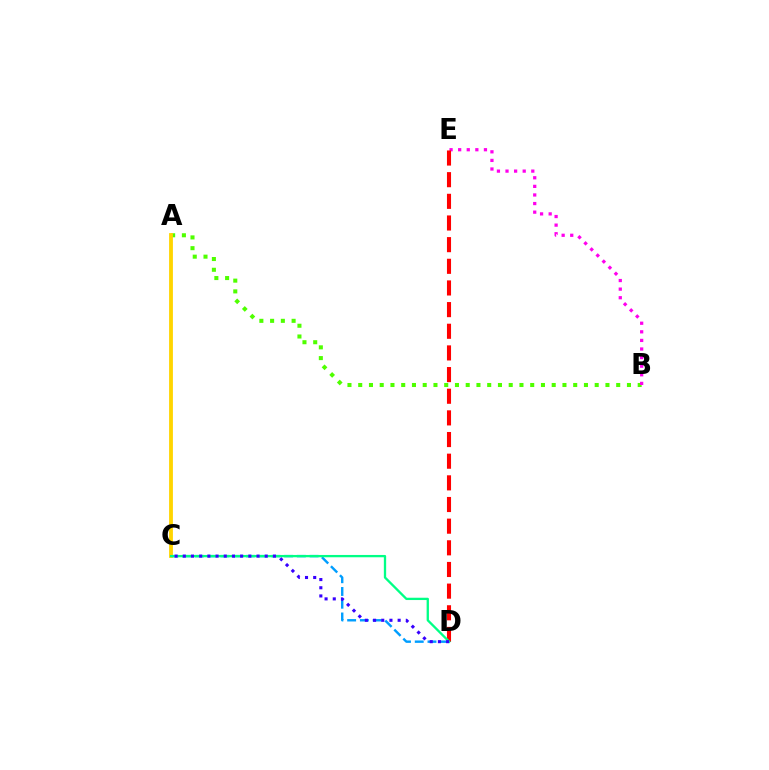{('C', 'D'): [{'color': '#009eff', 'line_style': 'dashed', 'thickness': 1.73}, {'color': '#00ff86', 'line_style': 'solid', 'thickness': 1.66}, {'color': '#3700ff', 'line_style': 'dotted', 'thickness': 2.23}], ('A', 'B'): [{'color': '#4fff00', 'line_style': 'dotted', 'thickness': 2.92}], ('B', 'E'): [{'color': '#ff00ed', 'line_style': 'dotted', 'thickness': 2.33}], ('D', 'E'): [{'color': '#ff0000', 'line_style': 'dashed', 'thickness': 2.94}], ('A', 'C'): [{'color': '#ffd500', 'line_style': 'solid', 'thickness': 2.75}]}